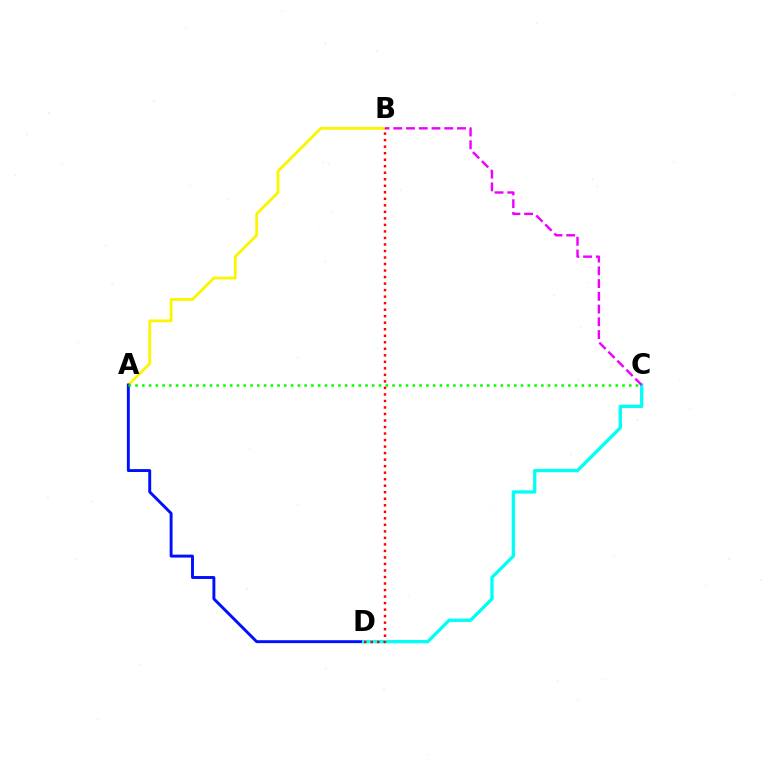{('A', 'B'): [{'color': '#fcf500', 'line_style': 'solid', 'thickness': 2.03}], ('A', 'D'): [{'color': '#0010ff', 'line_style': 'solid', 'thickness': 2.1}], ('A', 'C'): [{'color': '#08ff00', 'line_style': 'dotted', 'thickness': 1.84}], ('C', 'D'): [{'color': '#00fff6', 'line_style': 'solid', 'thickness': 2.37}], ('B', 'C'): [{'color': '#ee00ff', 'line_style': 'dashed', 'thickness': 1.73}], ('B', 'D'): [{'color': '#ff0000', 'line_style': 'dotted', 'thickness': 1.77}]}